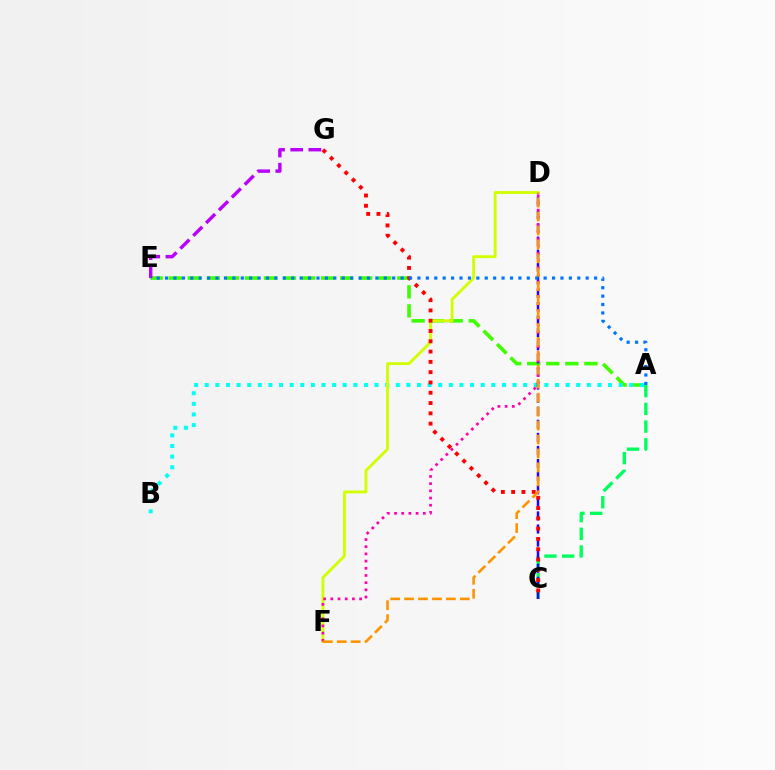{('A', 'E'): [{'color': '#3dff00', 'line_style': 'dashed', 'thickness': 2.59}, {'color': '#0074ff', 'line_style': 'dotted', 'thickness': 2.29}], ('A', 'B'): [{'color': '#00fff6', 'line_style': 'dotted', 'thickness': 2.88}], ('D', 'F'): [{'color': '#d1ff00', 'line_style': 'solid', 'thickness': 2.06}, {'color': '#ff00ac', 'line_style': 'dotted', 'thickness': 1.95}, {'color': '#ff9400', 'line_style': 'dashed', 'thickness': 1.89}], ('A', 'C'): [{'color': '#00ff5c', 'line_style': 'dashed', 'thickness': 2.4}], ('C', 'D'): [{'color': '#2500ff', 'line_style': 'dashed', 'thickness': 1.78}], ('C', 'G'): [{'color': '#ff0000', 'line_style': 'dotted', 'thickness': 2.8}], ('E', 'G'): [{'color': '#b900ff', 'line_style': 'dashed', 'thickness': 2.46}]}